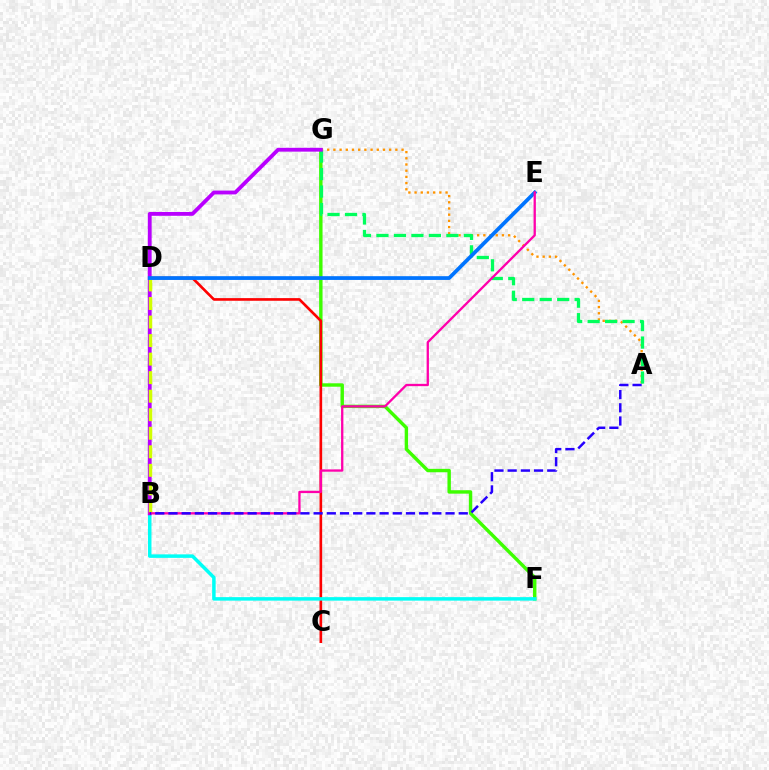{('F', 'G'): [{'color': '#3dff00', 'line_style': 'solid', 'thickness': 2.46}], ('C', 'D'): [{'color': '#ff0000', 'line_style': 'solid', 'thickness': 1.9}], ('A', 'G'): [{'color': '#ff9400', 'line_style': 'dotted', 'thickness': 1.68}, {'color': '#00ff5c', 'line_style': 'dashed', 'thickness': 2.37}], ('B', 'F'): [{'color': '#00fff6', 'line_style': 'solid', 'thickness': 2.52}], ('B', 'G'): [{'color': '#b900ff', 'line_style': 'solid', 'thickness': 2.76}], ('B', 'D'): [{'color': '#d1ff00', 'line_style': 'dashed', 'thickness': 2.52}], ('D', 'E'): [{'color': '#0074ff', 'line_style': 'solid', 'thickness': 2.7}], ('B', 'E'): [{'color': '#ff00ac', 'line_style': 'solid', 'thickness': 1.66}], ('A', 'B'): [{'color': '#2500ff', 'line_style': 'dashed', 'thickness': 1.79}]}